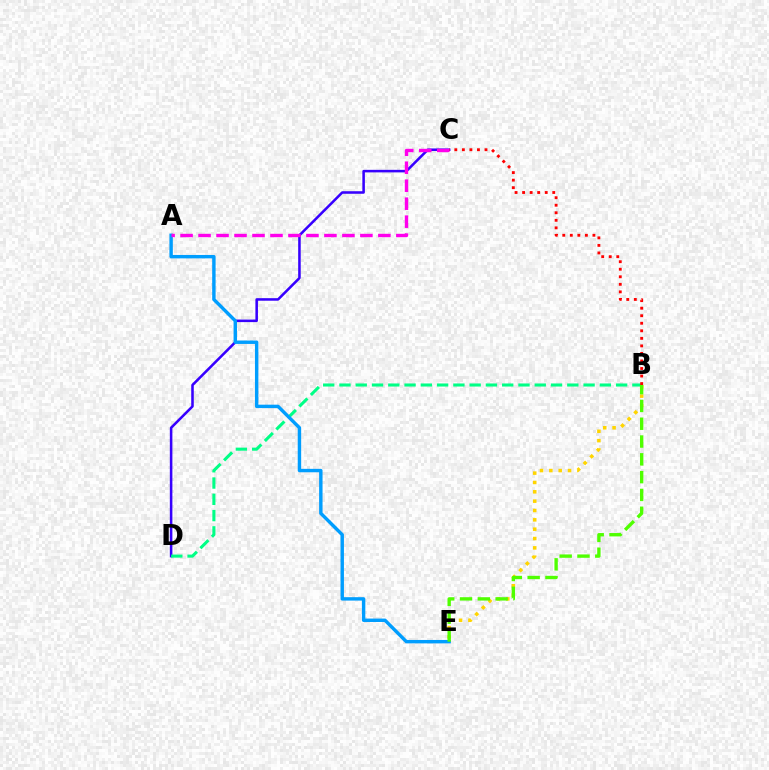{('C', 'D'): [{'color': '#3700ff', 'line_style': 'solid', 'thickness': 1.83}], ('B', 'E'): [{'color': '#ffd500', 'line_style': 'dotted', 'thickness': 2.54}, {'color': '#4fff00', 'line_style': 'dashed', 'thickness': 2.42}], ('B', 'D'): [{'color': '#00ff86', 'line_style': 'dashed', 'thickness': 2.21}], ('B', 'C'): [{'color': '#ff0000', 'line_style': 'dotted', 'thickness': 2.05}], ('A', 'E'): [{'color': '#009eff', 'line_style': 'solid', 'thickness': 2.46}], ('A', 'C'): [{'color': '#ff00ed', 'line_style': 'dashed', 'thickness': 2.44}]}